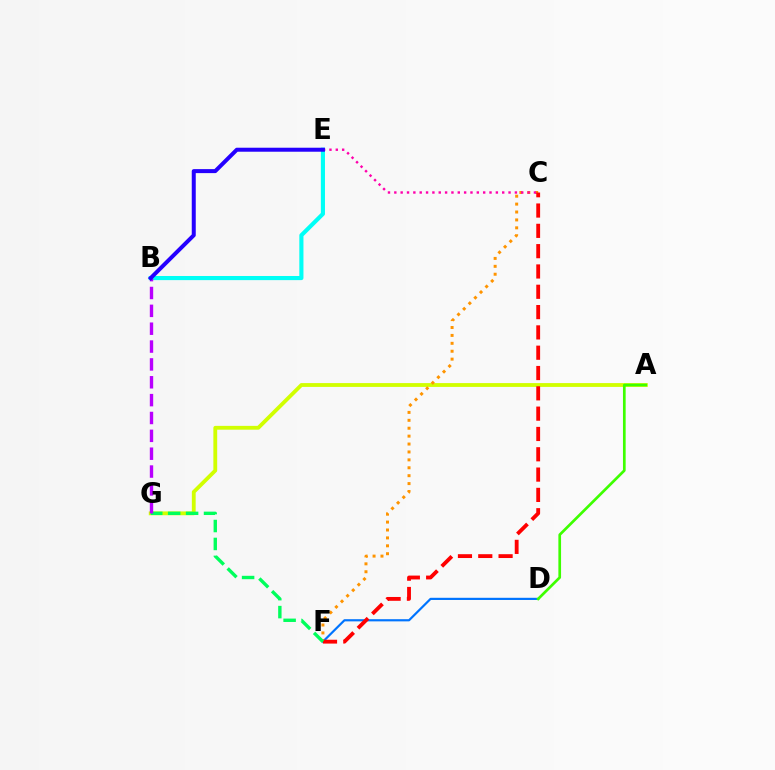{('A', 'G'): [{'color': '#d1ff00', 'line_style': 'solid', 'thickness': 2.75}], ('D', 'F'): [{'color': '#0074ff', 'line_style': 'solid', 'thickness': 1.57}], ('C', 'F'): [{'color': '#ff9400', 'line_style': 'dotted', 'thickness': 2.15}, {'color': '#ff0000', 'line_style': 'dashed', 'thickness': 2.76}], ('B', 'E'): [{'color': '#00fff6', 'line_style': 'solid', 'thickness': 2.97}, {'color': '#2500ff', 'line_style': 'solid', 'thickness': 2.88}], ('C', 'E'): [{'color': '#ff00ac', 'line_style': 'dotted', 'thickness': 1.72}], ('F', 'G'): [{'color': '#00ff5c', 'line_style': 'dashed', 'thickness': 2.44}], ('B', 'G'): [{'color': '#b900ff', 'line_style': 'dashed', 'thickness': 2.43}], ('A', 'D'): [{'color': '#3dff00', 'line_style': 'solid', 'thickness': 1.93}]}